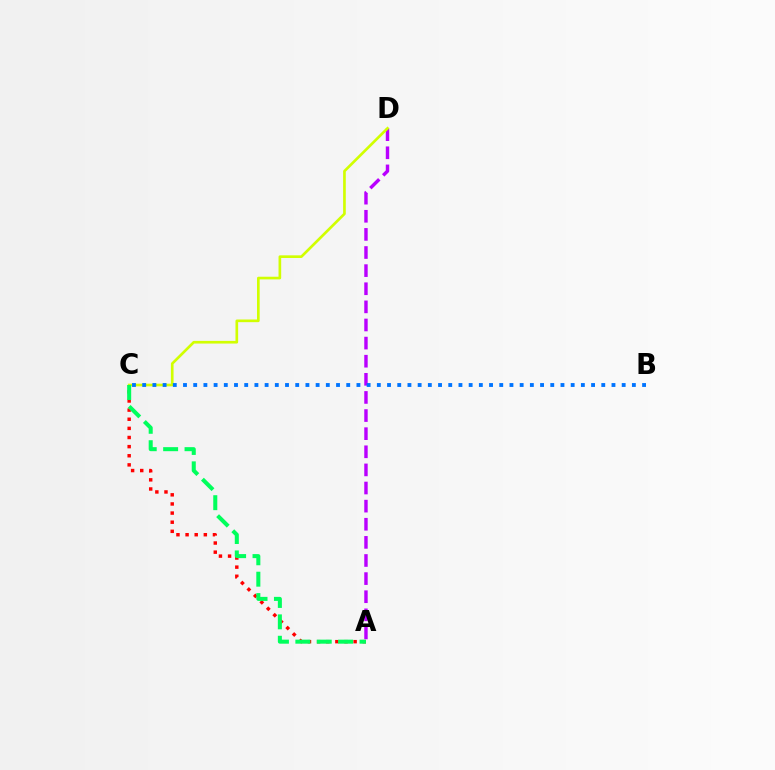{('A', 'D'): [{'color': '#b900ff', 'line_style': 'dashed', 'thickness': 2.46}], ('A', 'C'): [{'color': '#ff0000', 'line_style': 'dotted', 'thickness': 2.48}, {'color': '#00ff5c', 'line_style': 'dashed', 'thickness': 2.91}], ('C', 'D'): [{'color': '#d1ff00', 'line_style': 'solid', 'thickness': 1.92}], ('B', 'C'): [{'color': '#0074ff', 'line_style': 'dotted', 'thickness': 2.77}]}